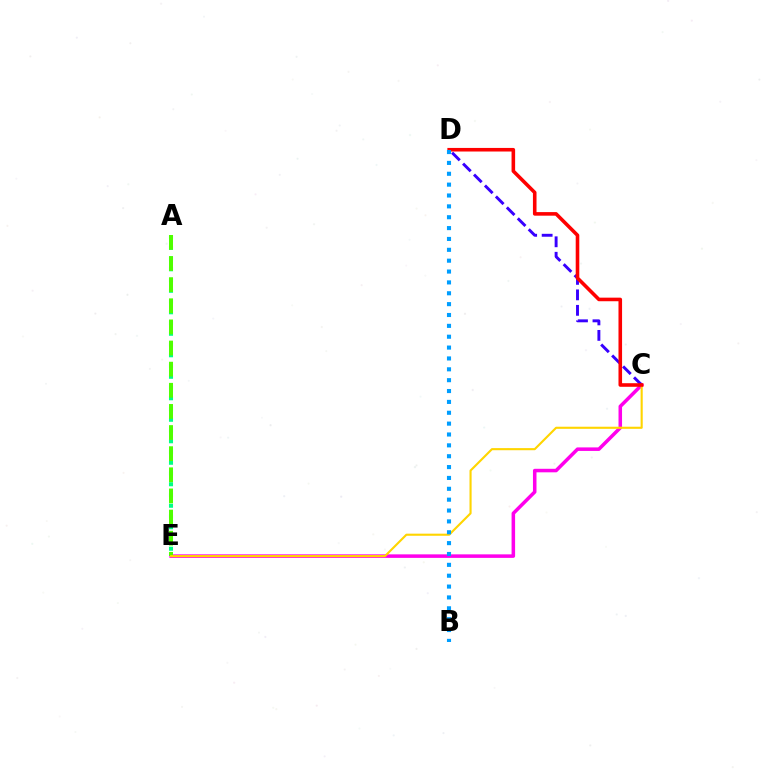{('A', 'E'): [{'color': '#00ff86', 'line_style': 'dotted', 'thickness': 2.92}, {'color': '#4fff00', 'line_style': 'dashed', 'thickness': 2.87}], ('C', 'E'): [{'color': '#ff00ed', 'line_style': 'solid', 'thickness': 2.54}, {'color': '#ffd500', 'line_style': 'solid', 'thickness': 1.52}], ('C', 'D'): [{'color': '#3700ff', 'line_style': 'dashed', 'thickness': 2.1}, {'color': '#ff0000', 'line_style': 'solid', 'thickness': 2.58}], ('B', 'D'): [{'color': '#009eff', 'line_style': 'dotted', 'thickness': 2.95}]}